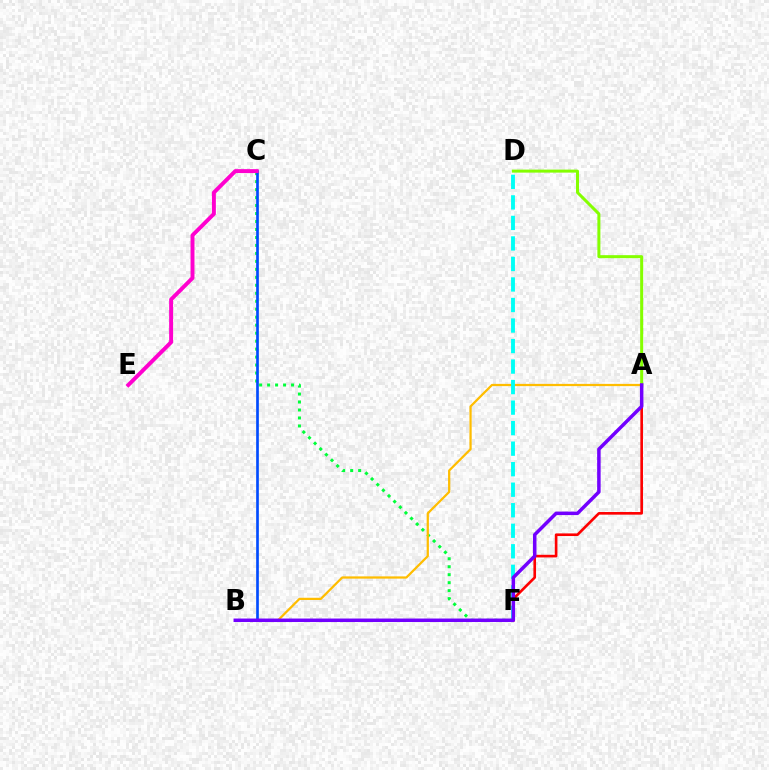{('C', 'F'): [{'color': '#00ff39', 'line_style': 'dotted', 'thickness': 2.17}], ('A', 'F'): [{'color': '#ff0000', 'line_style': 'solid', 'thickness': 1.9}], ('B', 'C'): [{'color': '#004bff', 'line_style': 'solid', 'thickness': 1.92}], ('A', 'D'): [{'color': '#84ff00', 'line_style': 'solid', 'thickness': 2.17}], ('C', 'E'): [{'color': '#ff00cf', 'line_style': 'solid', 'thickness': 2.83}], ('A', 'B'): [{'color': '#ffbd00', 'line_style': 'solid', 'thickness': 1.61}, {'color': '#7200ff', 'line_style': 'solid', 'thickness': 2.51}], ('D', 'F'): [{'color': '#00fff6', 'line_style': 'dashed', 'thickness': 2.79}]}